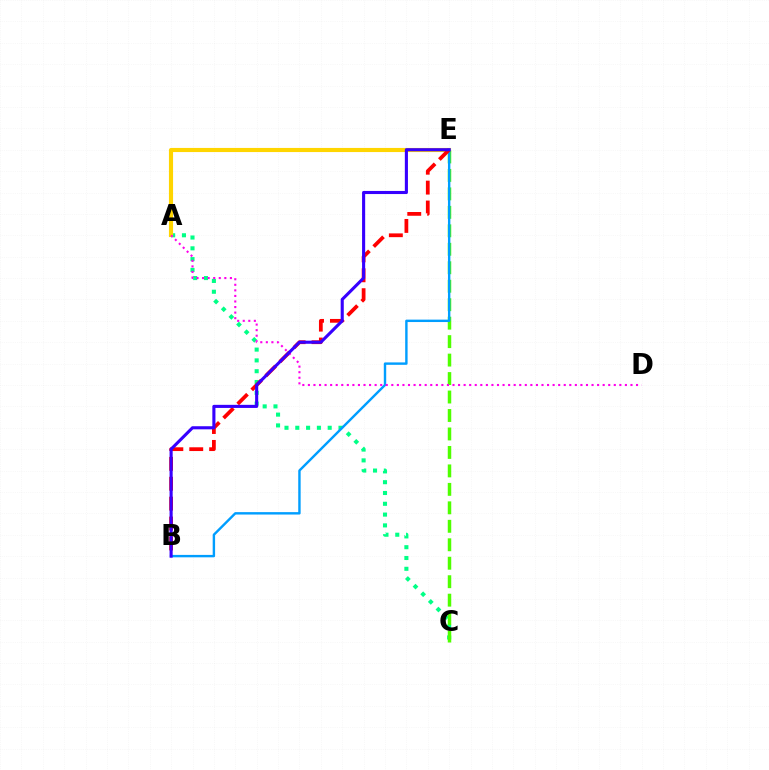{('A', 'C'): [{'color': '#00ff86', 'line_style': 'dotted', 'thickness': 2.93}], ('A', 'E'): [{'color': '#ffd500', 'line_style': 'solid', 'thickness': 2.98}], ('C', 'E'): [{'color': '#4fff00', 'line_style': 'dashed', 'thickness': 2.51}], ('B', 'E'): [{'color': '#009eff', 'line_style': 'solid', 'thickness': 1.74}, {'color': '#ff0000', 'line_style': 'dashed', 'thickness': 2.7}, {'color': '#3700ff', 'line_style': 'solid', 'thickness': 2.23}], ('A', 'D'): [{'color': '#ff00ed', 'line_style': 'dotted', 'thickness': 1.51}]}